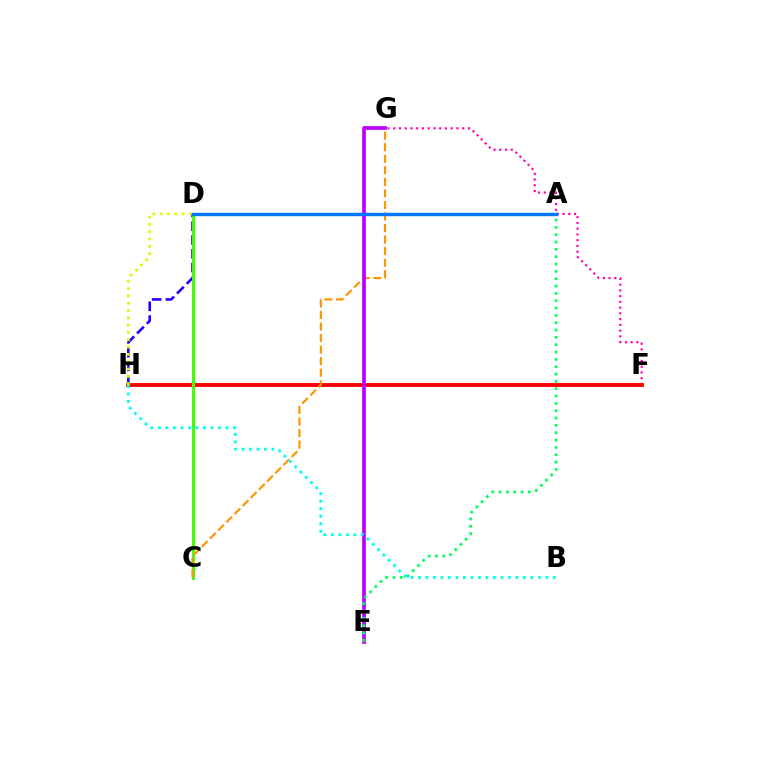{('D', 'H'): [{'color': '#2500ff', 'line_style': 'dashed', 'thickness': 1.87}, {'color': '#d1ff00', 'line_style': 'dotted', 'thickness': 1.99}], ('F', 'G'): [{'color': '#ff00ac', 'line_style': 'dotted', 'thickness': 1.56}], ('F', 'H'): [{'color': '#ff0000', 'line_style': 'solid', 'thickness': 2.78}], ('C', 'D'): [{'color': '#3dff00', 'line_style': 'solid', 'thickness': 2.13}], ('C', 'G'): [{'color': '#ff9400', 'line_style': 'dashed', 'thickness': 1.57}], ('E', 'G'): [{'color': '#b900ff', 'line_style': 'solid', 'thickness': 2.66}], ('A', 'D'): [{'color': '#0074ff', 'line_style': 'solid', 'thickness': 2.45}], ('A', 'E'): [{'color': '#00ff5c', 'line_style': 'dotted', 'thickness': 1.99}], ('B', 'H'): [{'color': '#00fff6', 'line_style': 'dotted', 'thickness': 2.04}]}